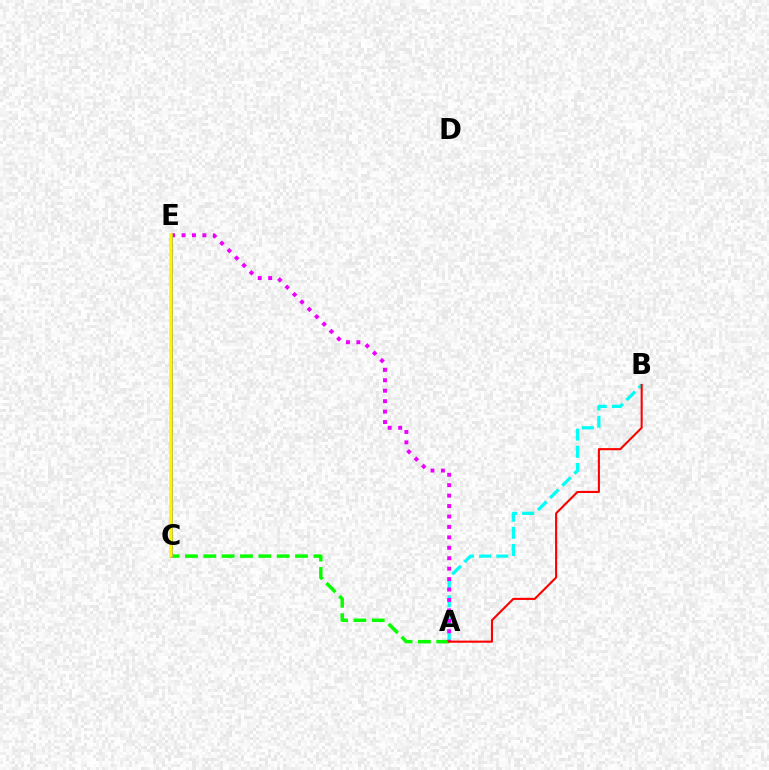{('A', 'B'): [{'color': '#00fff6', 'line_style': 'dashed', 'thickness': 2.33}, {'color': '#ff0000', 'line_style': 'solid', 'thickness': 1.51}], ('A', 'C'): [{'color': '#08ff00', 'line_style': 'dashed', 'thickness': 2.49}], ('A', 'E'): [{'color': '#ee00ff', 'line_style': 'dotted', 'thickness': 2.84}], ('C', 'E'): [{'color': '#0010ff', 'line_style': 'solid', 'thickness': 1.93}, {'color': '#fcf500', 'line_style': 'solid', 'thickness': 2.53}]}